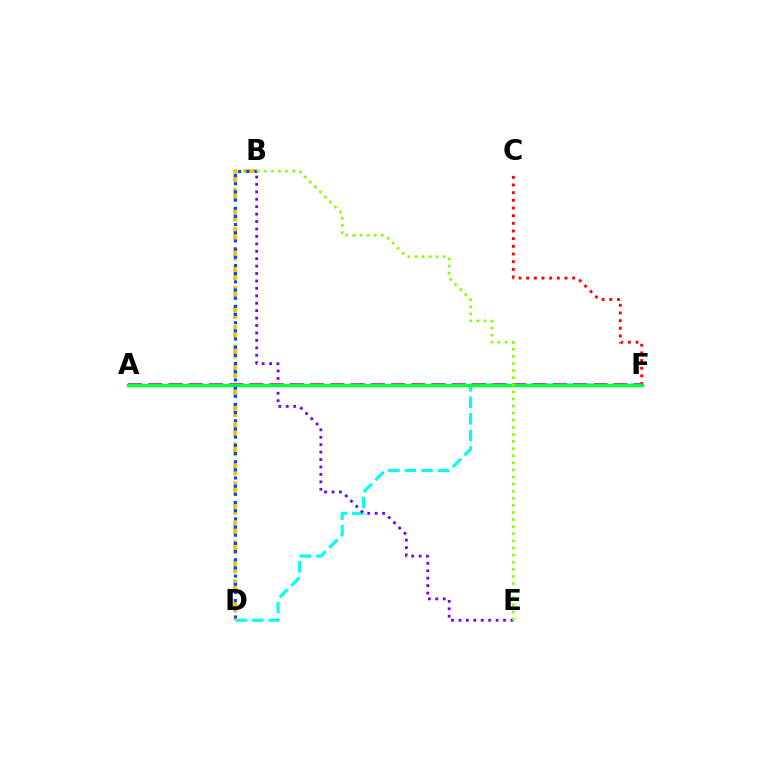{('D', 'F'): [{'color': '#00fff6', 'line_style': 'dashed', 'thickness': 2.25}], ('C', 'F'): [{'color': '#ff0000', 'line_style': 'dotted', 'thickness': 2.08}], ('B', 'E'): [{'color': '#7200ff', 'line_style': 'dotted', 'thickness': 2.02}, {'color': '#84ff00', 'line_style': 'dotted', 'thickness': 1.93}], ('B', 'D'): [{'color': '#ffbd00', 'line_style': 'dashed', 'thickness': 2.66}, {'color': '#004bff', 'line_style': 'dotted', 'thickness': 2.22}], ('A', 'F'): [{'color': '#ff00cf', 'line_style': 'dashed', 'thickness': 2.75}, {'color': '#00ff39', 'line_style': 'solid', 'thickness': 2.49}]}